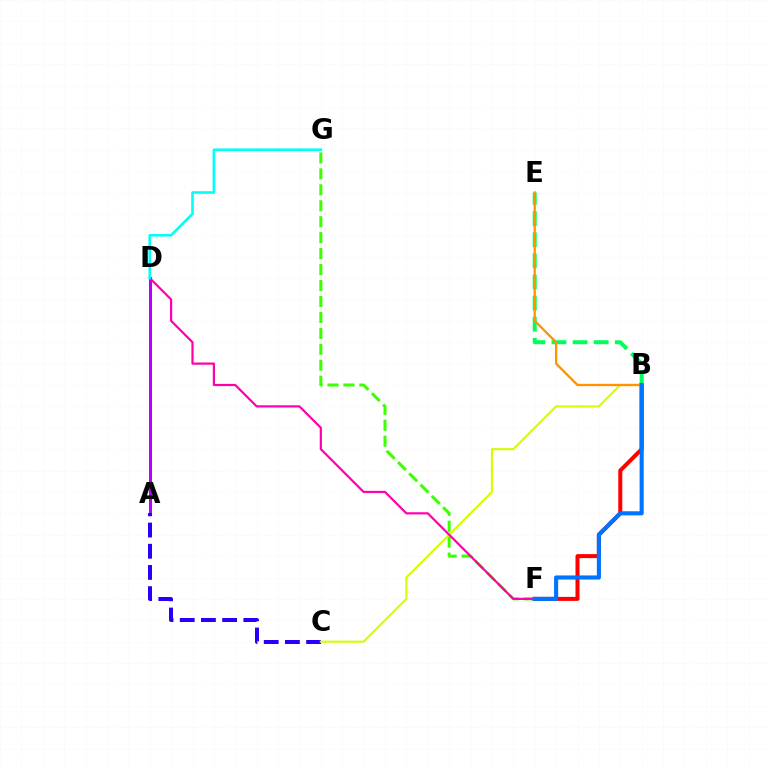{('A', 'D'): [{'color': '#b900ff', 'line_style': 'solid', 'thickness': 2.18}], ('B', 'F'): [{'color': '#ff0000', 'line_style': 'solid', 'thickness': 2.88}, {'color': '#0074ff', 'line_style': 'solid', 'thickness': 2.97}], ('A', 'C'): [{'color': '#2500ff', 'line_style': 'dashed', 'thickness': 2.88}], ('F', 'G'): [{'color': '#3dff00', 'line_style': 'dashed', 'thickness': 2.17}], ('B', 'C'): [{'color': '#d1ff00', 'line_style': 'solid', 'thickness': 1.52}], ('D', 'F'): [{'color': '#ff00ac', 'line_style': 'solid', 'thickness': 1.59}], ('D', 'G'): [{'color': '#00fff6', 'line_style': 'solid', 'thickness': 1.87}], ('B', 'E'): [{'color': '#00ff5c', 'line_style': 'dashed', 'thickness': 2.87}, {'color': '#ff9400', 'line_style': 'solid', 'thickness': 1.68}]}